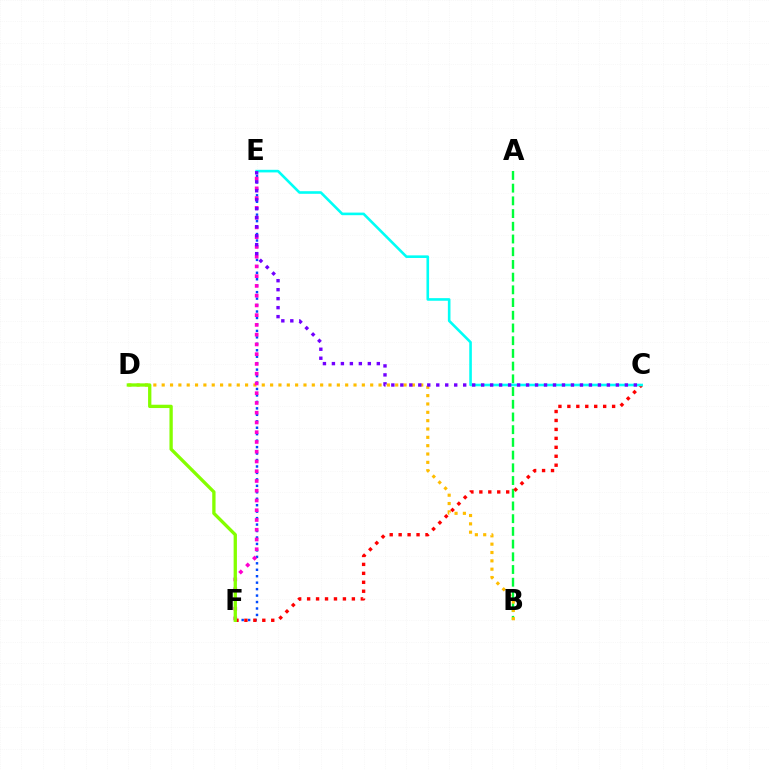{('A', 'B'): [{'color': '#00ff39', 'line_style': 'dashed', 'thickness': 1.73}], ('E', 'F'): [{'color': '#004bff', 'line_style': 'dotted', 'thickness': 1.75}, {'color': '#ff00cf', 'line_style': 'dotted', 'thickness': 2.65}], ('B', 'D'): [{'color': '#ffbd00', 'line_style': 'dotted', 'thickness': 2.27}], ('C', 'F'): [{'color': '#ff0000', 'line_style': 'dotted', 'thickness': 2.43}], ('D', 'F'): [{'color': '#84ff00', 'line_style': 'solid', 'thickness': 2.39}], ('C', 'E'): [{'color': '#00fff6', 'line_style': 'solid', 'thickness': 1.88}, {'color': '#7200ff', 'line_style': 'dotted', 'thickness': 2.44}]}